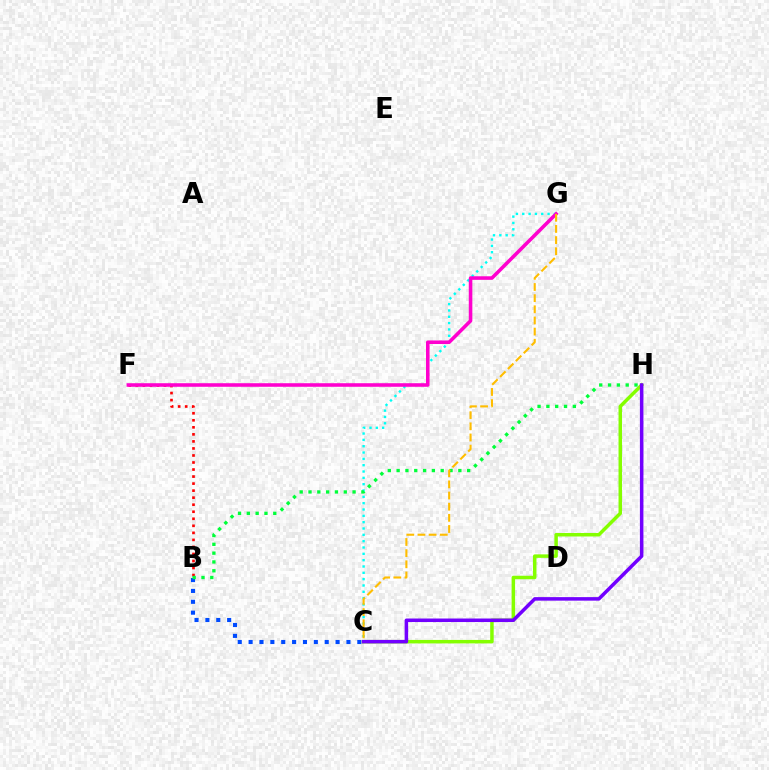{('B', 'C'): [{'color': '#004bff', 'line_style': 'dotted', 'thickness': 2.95}], ('C', 'G'): [{'color': '#00fff6', 'line_style': 'dotted', 'thickness': 1.72}, {'color': '#ffbd00', 'line_style': 'dashed', 'thickness': 1.52}], ('B', 'F'): [{'color': '#ff0000', 'line_style': 'dotted', 'thickness': 1.91}], ('B', 'H'): [{'color': '#00ff39', 'line_style': 'dotted', 'thickness': 2.4}], ('C', 'H'): [{'color': '#84ff00', 'line_style': 'solid', 'thickness': 2.51}, {'color': '#7200ff', 'line_style': 'solid', 'thickness': 2.54}], ('F', 'G'): [{'color': '#ff00cf', 'line_style': 'solid', 'thickness': 2.56}]}